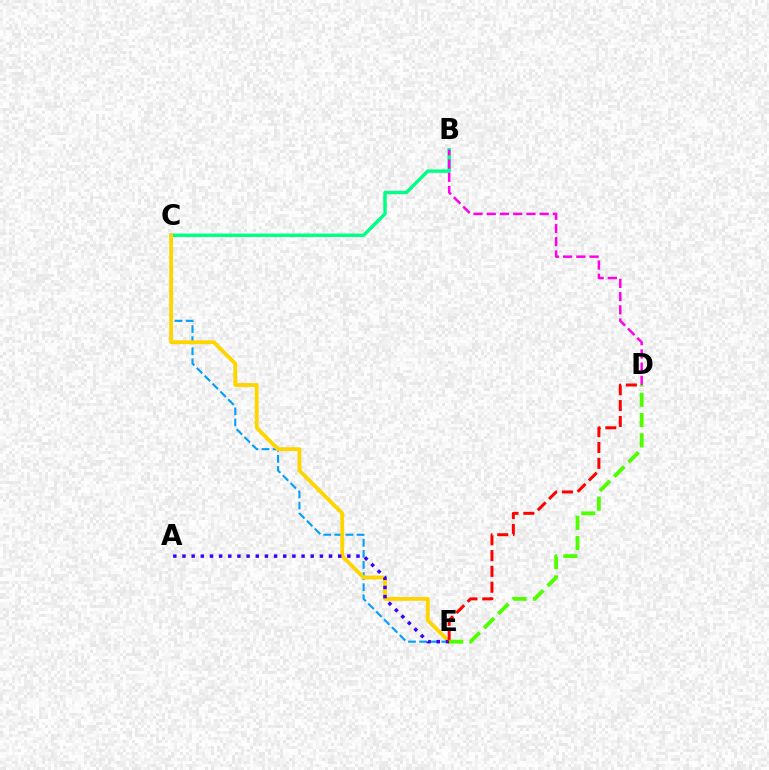{('C', 'E'): [{'color': '#009eff', 'line_style': 'dashed', 'thickness': 1.51}, {'color': '#ffd500', 'line_style': 'solid', 'thickness': 2.77}], ('B', 'C'): [{'color': '#00ff86', 'line_style': 'solid', 'thickness': 2.45}], ('A', 'E'): [{'color': '#3700ff', 'line_style': 'dotted', 'thickness': 2.49}], ('B', 'D'): [{'color': '#ff00ed', 'line_style': 'dashed', 'thickness': 1.8}], ('D', 'E'): [{'color': '#ff0000', 'line_style': 'dashed', 'thickness': 2.15}, {'color': '#4fff00', 'line_style': 'dashed', 'thickness': 2.75}]}